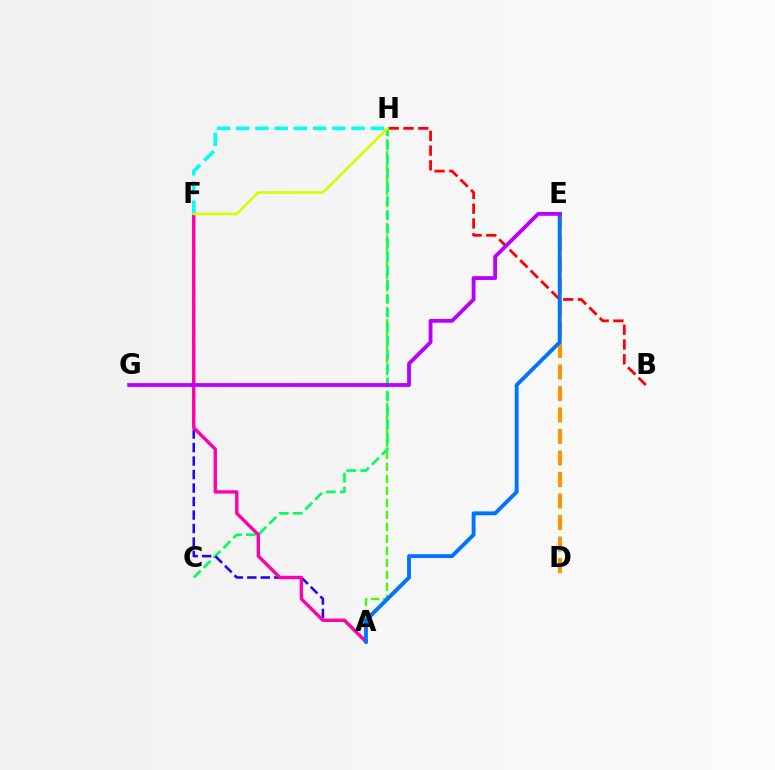{('A', 'H'): [{'color': '#3dff00', 'line_style': 'dashed', 'thickness': 1.63}], ('C', 'H'): [{'color': '#00ff5c', 'line_style': 'dashed', 'thickness': 1.9}], ('A', 'F'): [{'color': '#2500ff', 'line_style': 'dashed', 'thickness': 1.83}, {'color': '#ff00ac', 'line_style': 'solid', 'thickness': 2.43}], ('D', 'E'): [{'color': '#ff9400', 'line_style': 'dashed', 'thickness': 2.92}], ('B', 'H'): [{'color': '#ff0000', 'line_style': 'dashed', 'thickness': 2.01}], ('F', 'H'): [{'color': '#00fff6', 'line_style': 'dashed', 'thickness': 2.61}, {'color': '#d1ff00', 'line_style': 'solid', 'thickness': 1.89}], ('A', 'E'): [{'color': '#0074ff', 'line_style': 'solid', 'thickness': 2.8}], ('E', 'G'): [{'color': '#b900ff', 'line_style': 'solid', 'thickness': 2.75}]}